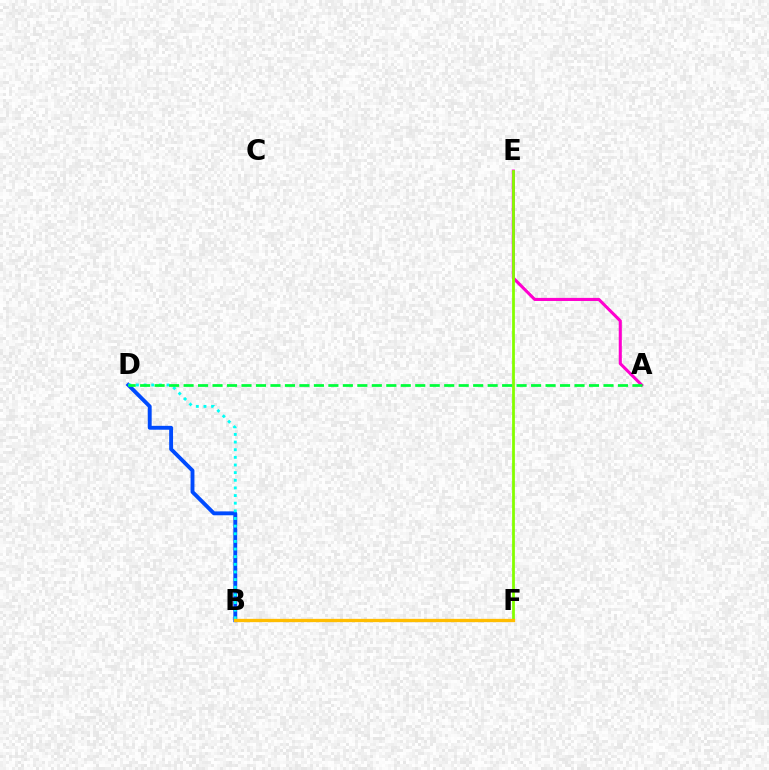{('B', 'F'): [{'color': '#ff0000', 'line_style': 'dashed', 'thickness': 2.18}, {'color': '#7200ff', 'line_style': 'dashed', 'thickness': 2.02}, {'color': '#ffbd00', 'line_style': 'solid', 'thickness': 2.37}], ('A', 'E'): [{'color': '#ff00cf', 'line_style': 'solid', 'thickness': 2.22}], ('B', 'D'): [{'color': '#004bff', 'line_style': 'solid', 'thickness': 2.8}, {'color': '#00fff6', 'line_style': 'dotted', 'thickness': 2.08}], ('E', 'F'): [{'color': '#84ff00', 'line_style': 'solid', 'thickness': 1.99}], ('A', 'D'): [{'color': '#00ff39', 'line_style': 'dashed', 'thickness': 1.97}]}